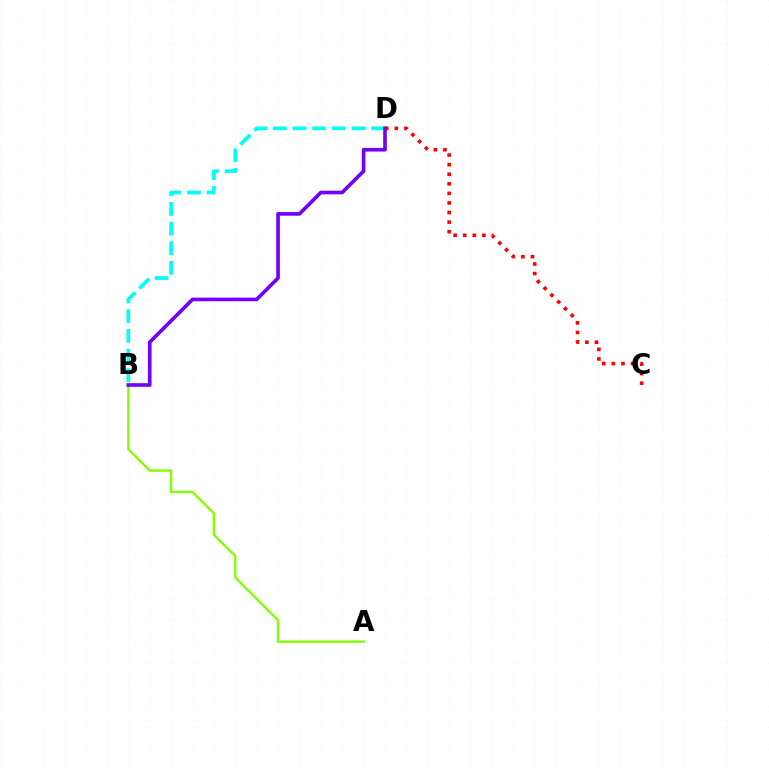{('B', 'D'): [{'color': '#00fff6', 'line_style': 'dashed', 'thickness': 2.67}, {'color': '#7200ff', 'line_style': 'solid', 'thickness': 2.63}], ('A', 'B'): [{'color': '#84ff00', 'line_style': 'solid', 'thickness': 1.72}], ('C', 'D'): [{'color': '#ff0000', 'line_style': 'dotted', 'thickness': 2.6}]}